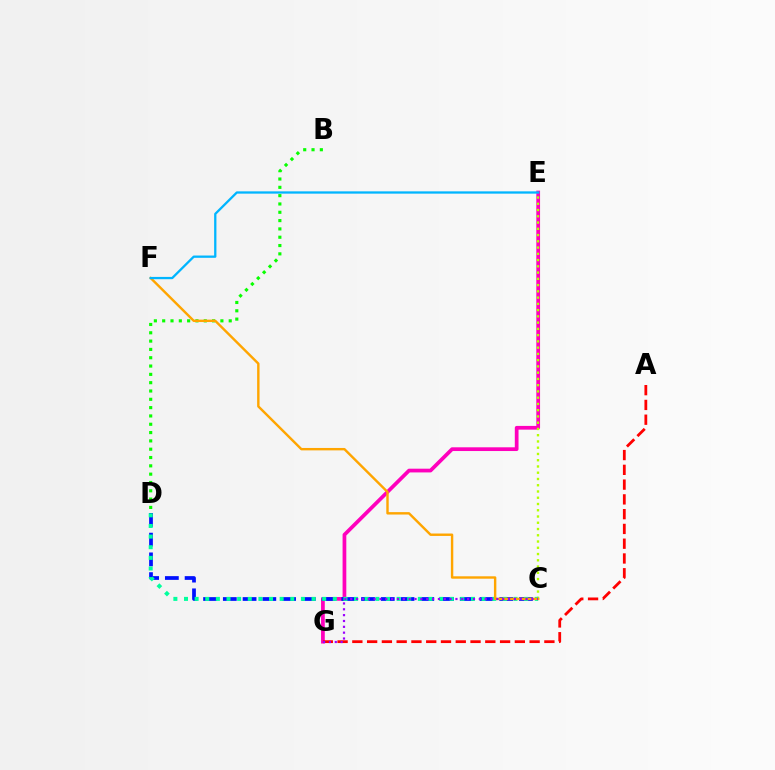{('E', 'G'): [{'color': '#ff00bd', 'line_style': 'solid', 'thickness': 2.69}], ('C', 'D'): [{'color': '#0010ff', 'line_style': 'dashed', 'thickness': 2.68}, {'color': '#00ff9d', 'line_style': 'dotted', 'thickness': 2.89}], ('C', 'E'): [{'color': '#b3ff00', 'line_style': 'dotted', 'thickness': 1.7}], ('B', 'D'): [{'color': '#08ff00', 'line_style': 'dotted', 'thickness': 2.26}], ('C', 'F'): [{'color': '#ffa500', 'line_style': 'solid', 'thickness': 1.74}], ('A', 'G'): [{'color': '#ff0000', 'line_style': 'dashed', 'thickness': 2.01}], ('C', 'G'): [{'color': '#9b00ff', 'line_style': 'dotted', 'thickness': 1.59}], ('E', 'F'): [{'color': '#00b5ff', 'line_style': 'solid', 'thickness': 1.65}]}